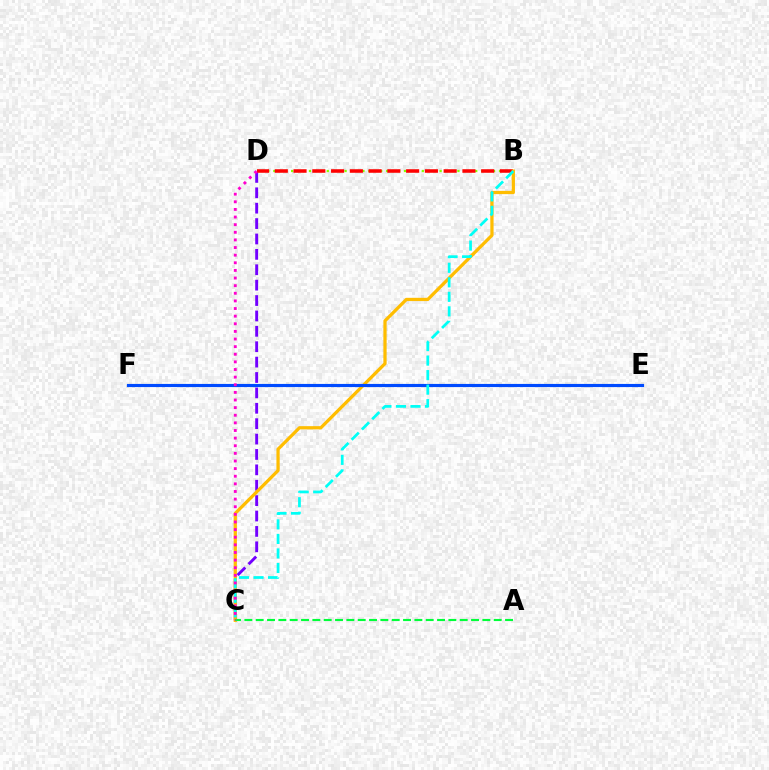{('B', 'D'): [{'color': '#84ff00', 'line_style': 'dotted', 'thickness': 1.61}, {'color': '#ff0000', 'line_style': 'dashed', 'thickness': 2.55}], ('C', 'D'): [{'color': '#7200ff', 'line_style': 'dashed', 'thickness': 2.09}, {'color': '#ff00cf', 'line_style': 'dotted', 'thickness': 2.07}], ('B', 'C'): [{'color': '#ffbd00', 'line_style': 'solid', 'thickness': 2.34}, {'color': '#00fff6', 'line_style': 'dashed', 'thickness': 1.97}], ('A', 'C'): [{'color': '#00ff39', 'line_style': 'dashed', 'thickness': 1.54}], ('E', 'F'): [{'color': '#004bff', 'line_style': 'solid', 'thickness': 2.26}]}